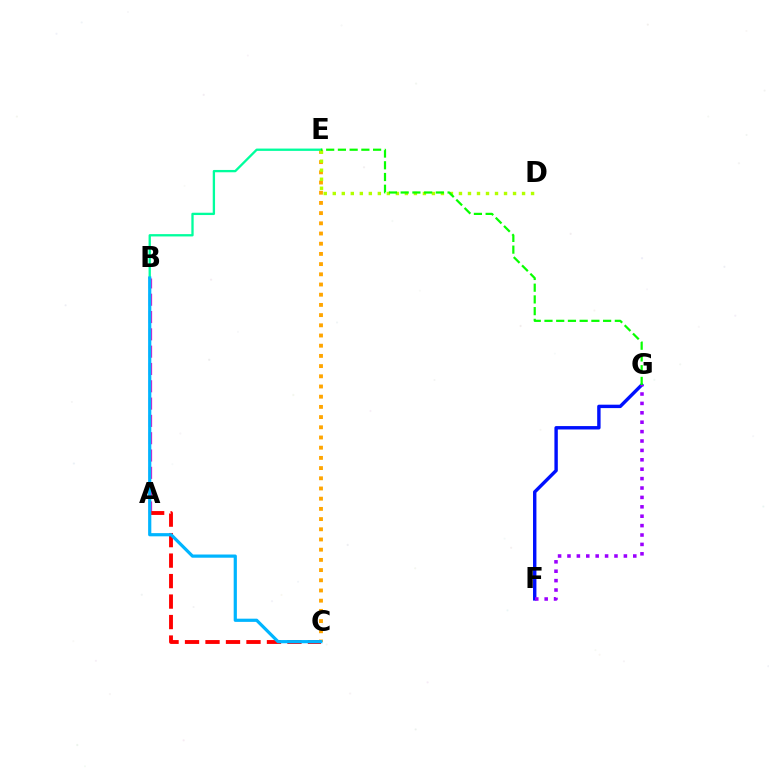{('C', 'E'): [{'color': '#ffa500', 'line_style': 'dotted', 'thickness': 2.77}], ('F', 'G'): [{'color': '#0010ff', 'line_style': 'solid', 'thickness': 2.45}, {'color': '#9b00ff', 'line_style': 'dotted', 'thickness': 2.55}], ('B', 'E'): [{'color': '#00ff9d', 'line_style': 'solid', 'thickness': 1.67}], ('A', 'B'): [{'color': '#ff00bd', 'line_style': 'dashed', 'thickness': 2.35}], ('D', 'E'): [{'color': '#b3ff00', 'line_style': 'dotted', 'thickness': 2.45}], ('E', 'G'): [{'color': '#08ff00', 'line_style': 'dashed', 'thickness': 1.59}], ('A', 'C'): [{'color': '#ff0000', 'line_style': 'dashed', 'thickness': 2.78}], ('B', 'C'): [{'color': '#00b5ff', 'line_style': 'solid', 'thickness': 2.3}]}